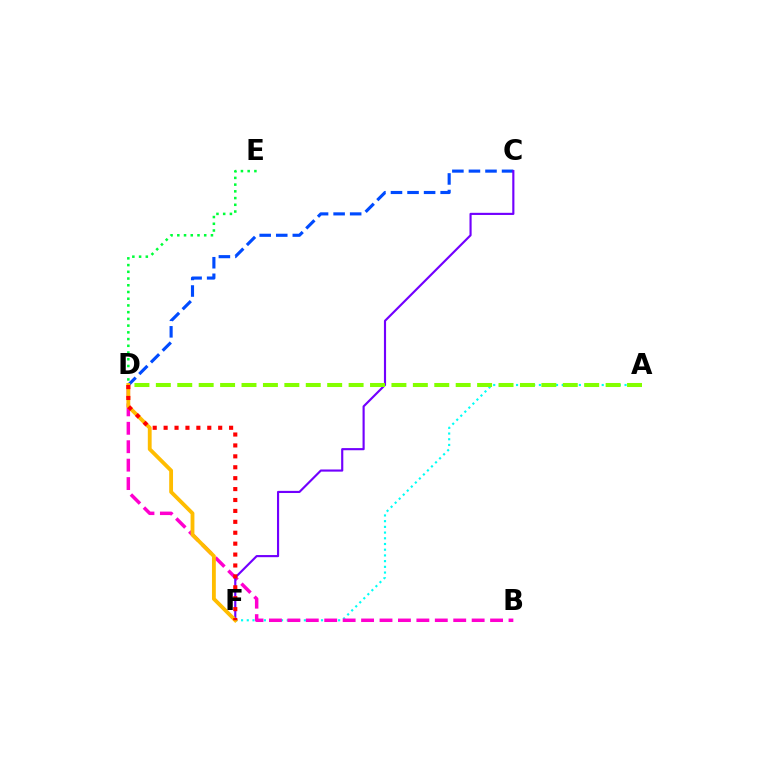{('A', 'F'): [{'color': '#00fff6', 'line_style': 'dotted', 'thickness': 1.55}], ('C', 'D'): [{'color': '#004bff', 'line_style': 'dashed', 'thickness': 2.25}], ('D', 'E'): [{'color': '#00ff39', 'line_style': 'dotted', 'thickness': 1.83}], ('B', 'D'): [{'color': '#ff00cf', 'line_style': 'dashed', 'thickness': 2.5}], ('C', 'F'): [{'color': '#7200ff', 'line_style': 'solid', 'thickness': 1.55}], ('D', 'F'): [{'color': '#ffbd00', 'line_style': 'solid', 'thickness': 2.76}, {'color': '#ff0000', 'line_style': 'dotted', 'thickness': 2.97}], ('A', 'D'): [{'color': '#84ff00', 'line_style': 'dashed', 'thickness': 2.91}]}